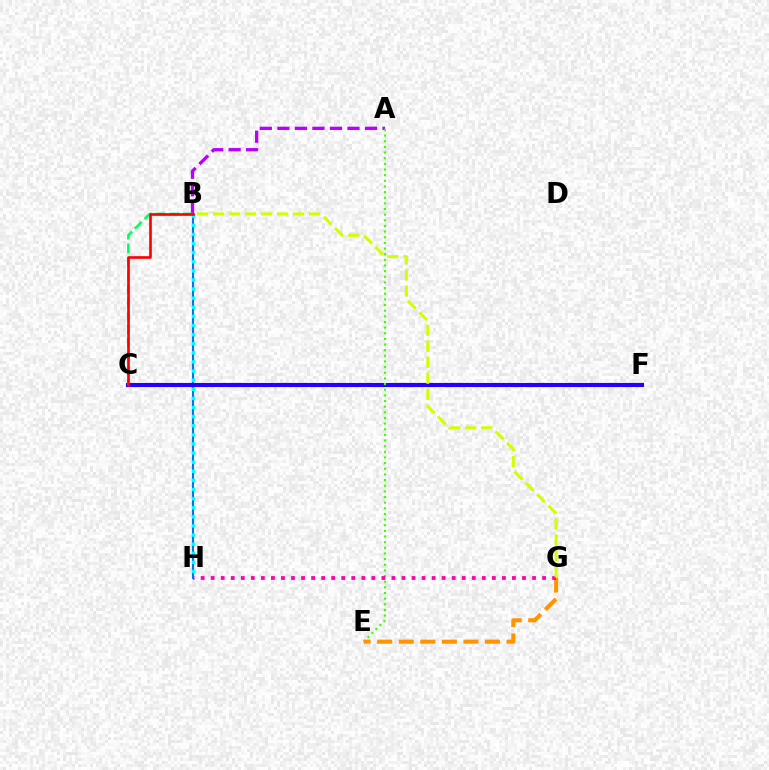{('B', 'H'): [{'color': '#0074ff', 'line_style': 'solid', 'thickness': 1.51}, {'color': '#00fff6', 'line_style': 'dotted', 'thickness': 2.48}], ('C', 'F'): [{'color': '#2500ff', 'line_style': 'solid', 'thickness': 2.95}], ('A', 'B'): [{'color': '#b900ff', 'line_style': 'dashed', 'thickness': 2.38}], ('A', 'E'): [{'color': '#3dff00', 'line_style': 'dotted', 'thickness': 1.53}], ('E', 'G'): [{'color': '#ff9400', 'line_style': 'dashed', 'thickness': 2.93}], ('B', 'C'): [{'color': '#00ff5c', 'line_style': 'dashed', 'thickness': 1.84}, {'color': '#ff0000', 'line_style': 'solid', 'thickness': 1.9}], ('G', 'H'): [{'color': '#ff00ac', 'line_style': 'dotted', 'thickness': 2.73}], ('B', 'G'): [{'color': '#d1ff00', 'line_style': 'dashed', 'thickness': 2.17}]}